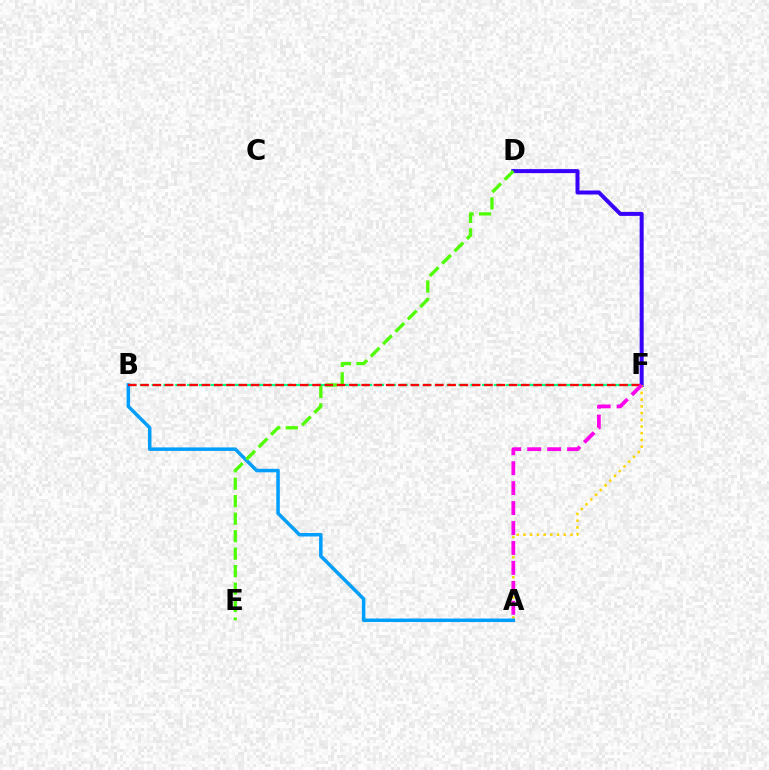{('B', 'F'): [{'color': '#00ff86', 'line_style': 'dashed', 'thickness': 1.6}, {'color': '#ff0000', 'line_style': 'dashed', 'thickness': 1.67}], ('D', 'F'): [{'color': '#3700ff', 'line_style': 'solid', 'thickness': 2.88}], ('A', 'F'): [{'color': '#ffd500', 'line_style': 'dotted', 'thickness': 1.82}, {'color': '#ff00ed', 'line_style': 'dashed', 'thickness': 2.71}], ('A', 'B'): [{'color': '#009eff', 'line_style': 'solid', 'thickness': 2.53}], ('D', 'E'): [{'color': '#4fff00', 'line_style': 'dashed', 'thickness': 2.37}]}